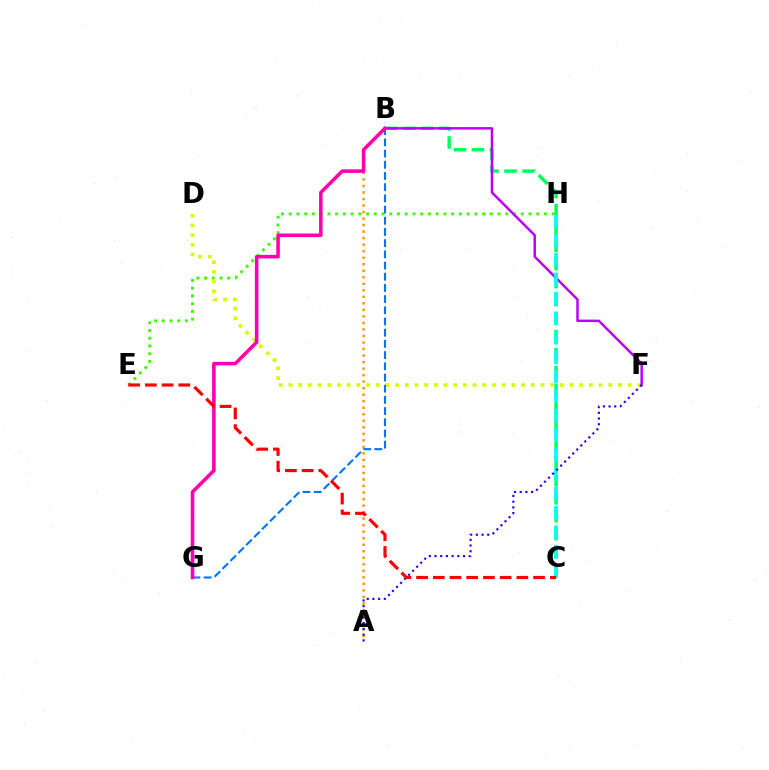{('E', 'H'): [{'color': '#3dff00', 'line_style': 'dotted', 'thickness': 2.1}], ('B', 'C'): [{'color': '#00ff5c', 'line_style': 'dashed', 'thickness': 2.45}], ('D', 'F'): [{'color': '#d1ff00', 'line_style': 'dotted', 'thickness': 2.63}], ('B', 'F'): [{'color': '#b900ff', 'line_style': 'solid', 'thickness': 1.78}], ('C', 'H'): [{'color': '#00fff6', 'line_style': 'dashed', 'thickness': 2.64}], ('B', 'G'): [{'color': '#0074ff', 'line_style': 'dashed', 'thickness': 1.52}, {'color': '#ff00ac', 'line_style': 'solid', 'thickness': 2.56}], ('A', 'B'): [{'color': '#ff9400', 'line_style': 'dotted', 'thickness': 1.77}], ('A', 'F'): [{'color': '#2500ff', 'line_style': 'dotted', 'thickness': 1.55}], ('C', 'E'): [{'color': '#ff0000', 'line_style': 'dashed', 'thickness': 2.27}]}